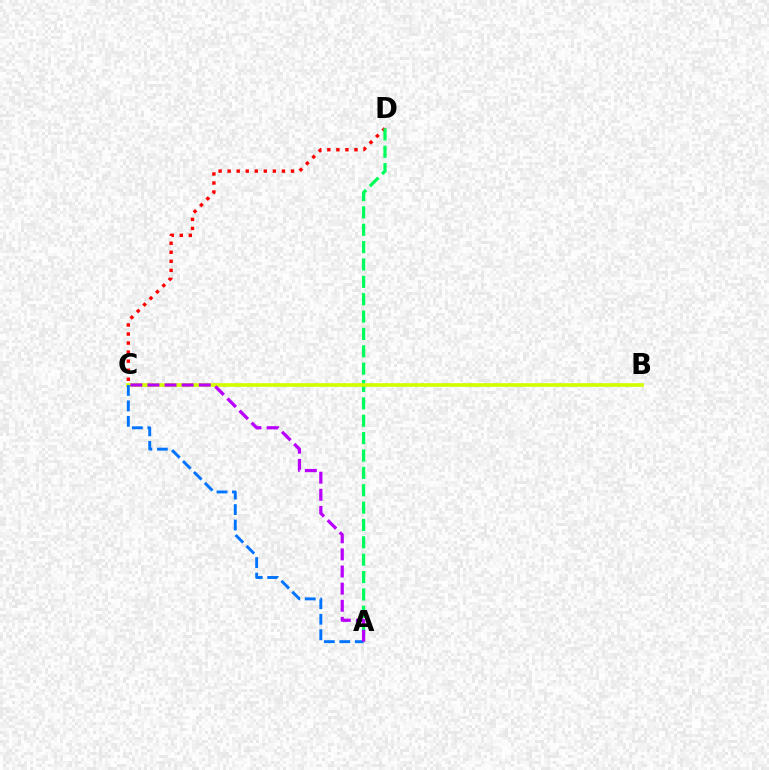{('C', 'D'): [{'color': '#ff0000', 'line_style': 'dotted', 'thickness': 2.46}], ('A', 'D'): [{'color': '#00ff5c', 'line_style': 'dashed', 'thickness': 2.36}], ('B', 'C'): [{'color': '#d1ff00', 'line_style': 'solid', 'thickness': 2.6}], ('A', 'C'): [{'color': '#0074ff', 'line_style': 'dashed', 'thickness': 2.1}, {'color': '#b900ff', 'line_style': 'dashed', 'thickness': 2.33}]}